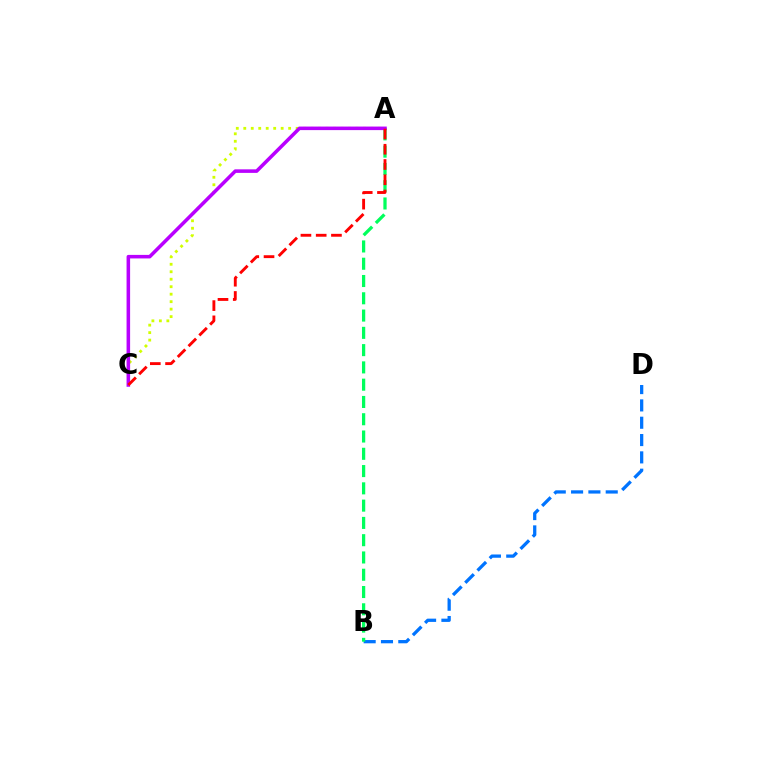{('B', 'D'): [{'color': '#0074ff', 'line_style': 'dashed', 'thickness': 2.35}], ('A', 'B'): [{'color': '#00ff5c', 'line_style': 'dashed', 'thickness': 2.35}], ('A', 'C'): [{'color': '#d1ff00', 'line_style': 'dotted', 'thickness': 2.03}, {'color': '#b900ff', 'line_style': 'solid', 'thickness': 2.55}, {'color': '#ff0000', 'line_style': 'dashed', 'thickness': 2.07}]}